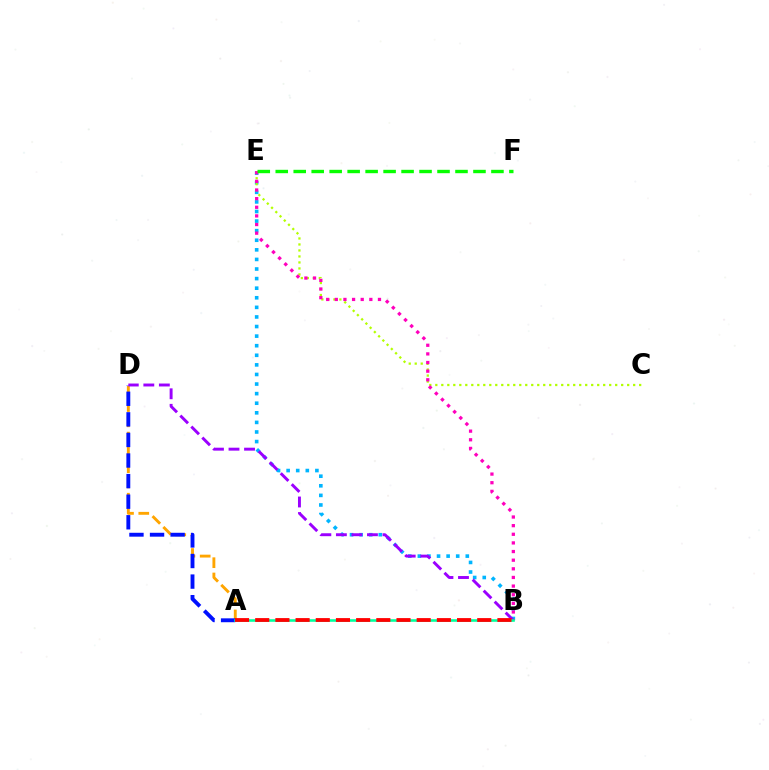{('B', 'E'): [{'color': '#00b5ff', 'line_style': 'dotted', 'thickness': 2.6}, {'color': '#ff00bd', 'line_style': 'dotted', 'thickness': 2.35}], ('C', 'E'): [{'color': '#b3ff00', 'line_style': 'dotted', 'thickness': 1.63}], ('E', 'F'): [{'color': '#08ff00', 'line_style': 'dashed', 'thickness': 2.44}], ('A', 'D'): [{'color': '#ffa500', 'line_style': 'dashed', 'thickness': 2.08}, {'color': '#0010ff', 'line_style': 'dashed', 'thickness': 2.8}], ('B', 'D'): [{'color': '#9b00ff', 'line_style': 'dashed', 'thickness': 2.11}], ('A', 'B'): [{'color': '#00ff9d', 'line_style': 'solid', 'thickness': 1.88}, {'color': '#ff0000', 'line_style': 'dashed', 'thickness': 2.74}]}